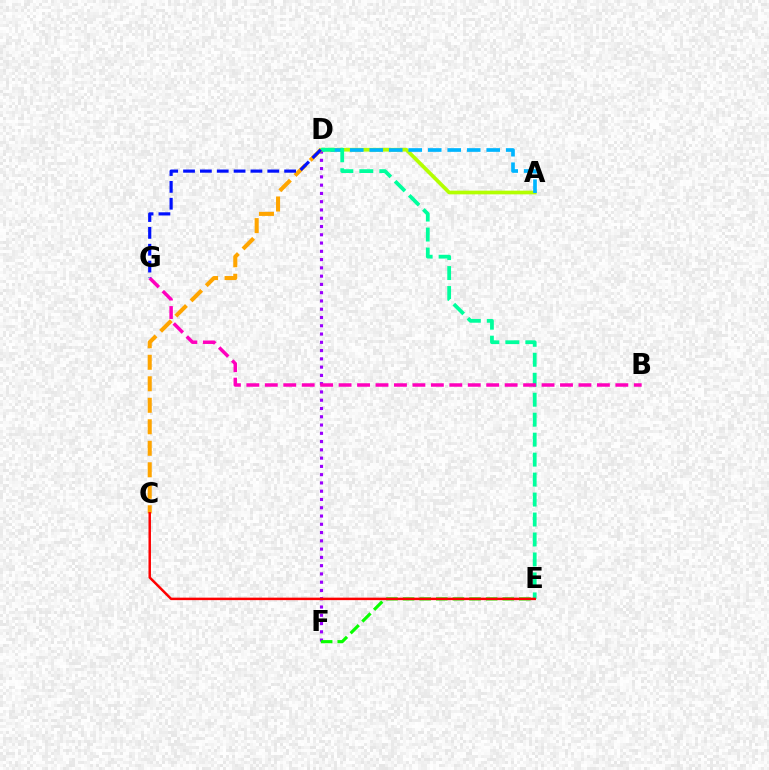{('A', 'D'): [{'color': '#b3ff00', 'line_style': 'solid', 'thickness': 2.66}, {'color': '#00b5ff', 'line_style': 'dashed', 'thickness': 2.65}], ('D', 'F'): [{'color': '#9b00ff', 'line_style': 'dotted', 'thickness': 2.25}], ('D', 'E'): [{'color': '#00ff9d', 'line_style': 'dashed', 'thickness': 2.71}], ('C', 'D'): [{'color': '#ffa500', 'line_style': 'dashed', 'thickness': 2.92}], ('E', 'F'): [{'color': '#08ff00', 'line_style': 'dashed', 'thickness': 2.26}], ('B', 'G'): [{'color': '#ff00bd', 'line_style': 'dashed', 'thickness': 2.51}], ('D', 'G'): [{'color': '#0010ff', 'line_style': 'dashed', 'thickness': 2.29}], ('C', 'E'): [{'color': '#ff0000', 'line_style': 'solid', 'thickness': 1.79}]}